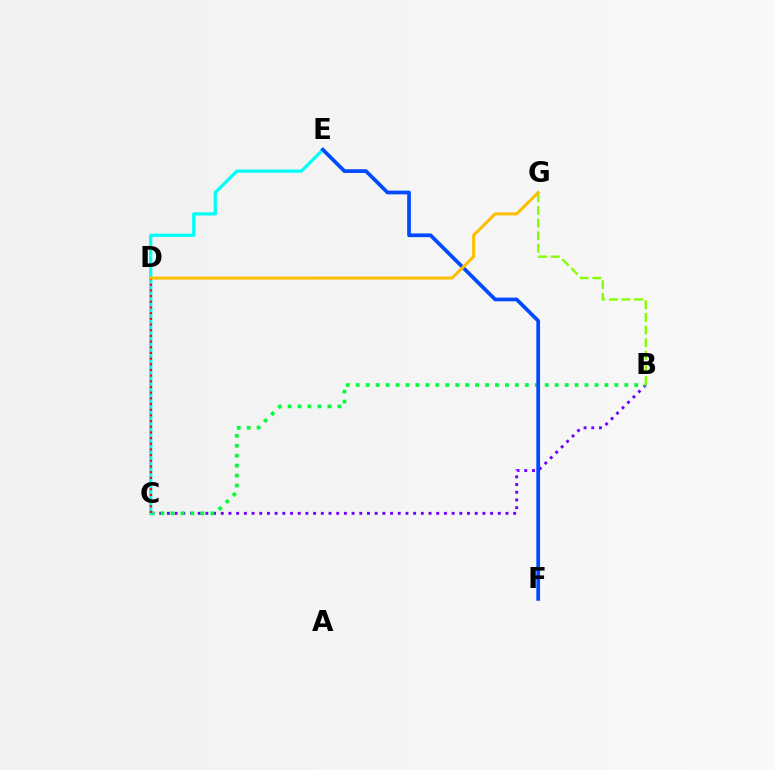{('B', 'C'): [{'color': '#7200ff', 'line_style': 'dotted', 'thickness': 2.09}, {'color': '#00ff39', 'line_style': 'dotted', 'thickness': 2.7}], ('C', 'D'): [{'color': '#ff00cf', 'line_style': 'dashed', 'thickness': 1.52}, {'color': '#ff0000', 'line_style': 'dotted', 'thickness': 1.54}], ('C', 'E'): [{'color': '#00fff6', 'line_style': 'solid', 'thickness': 2.32}], ('B', 'G'): [{'color': '#84ff00', 'line_style': 'dashed', 'thickness': 1.72}], ('E', 'F'): [{'color': '#004bff', 'line_style': 'solid', 'thickness': 2.68}], ('D', 'G'): [{'color': '#ffbd00', 'line_style': 'solid', 'thickness': 2.14}]}